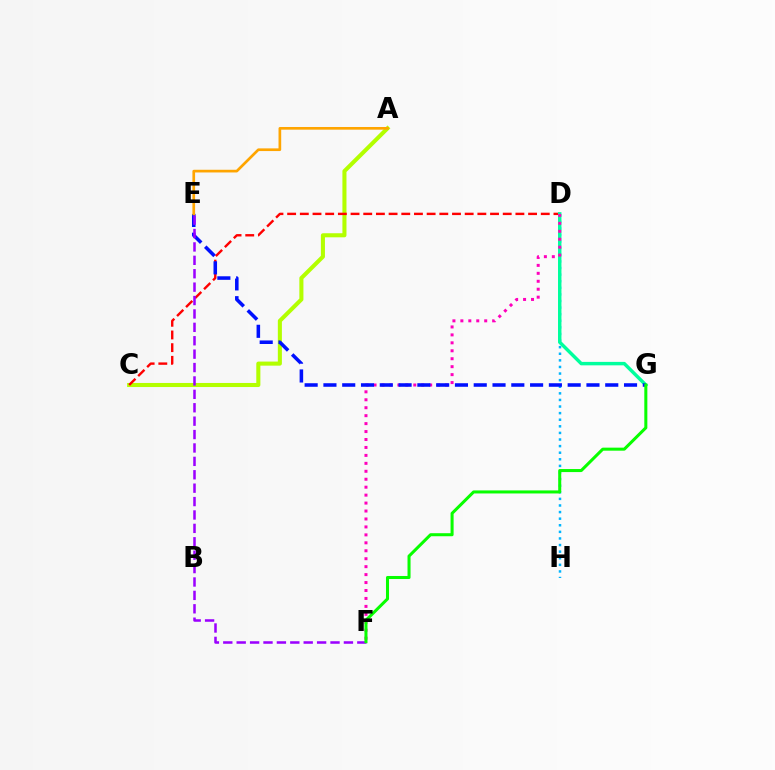{('A', 'C'): [{'color': '#b3ff00', 'line_style': 'solid', 'thickness': 2.93}], ('D', 'H'): [{'color': '#00b5ff', 'line_style': 'dotted', 'thickness': 1.79}], ('C', 'D'): [{'color': '#ff0000', 'line_style': 'dashed', 'thickness': 1.72}], ('D', 'G'): [{'color': '#00ff9d', 'line_style': 'solid', 'thickness': 2.48}], ('D', 'F'): [{'color': '#ff00bd', 'line_style': 'dotted', 'thickness': 2.16}], ('E', 'G'): [{'color': '#0010ff', 'line_style': 'dashed', 'thickness': 2.55}], ('E', 'F'): [{'color': '#9b00ff', 'line_style': 'dashed', 'thickness': 1.82}], ('F', 'G'): [{'color': '#08ff00', 'line_style': 'solid', 'thickness': 2.19}], ('A', 'E'): [{'color': '#ffa500', 'line_style': 'solid', 'thickness': 1.93}]}